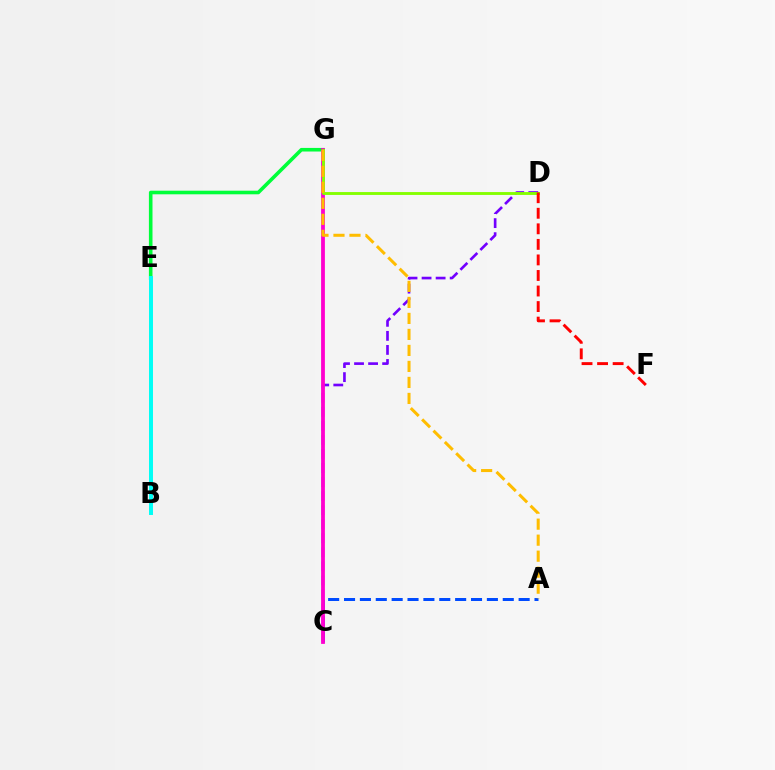{('A', 'C'): [{'color': '#004bff', 'line_style': 'dashed', 'thickness': 2.16}], ('E', 'G'): [{'color': '#00ff39', 'line_style': 'solid', 'thickness': 2.59}], ('C', 'D'): [{'color': '#7200ff', 'line_style': 'dashed', 'thickness': 1.91}], ('C', 'G'): [{'color': '#ff00cf', 'line_style': 'solid', 'thickness': 2.73}], ('D', 'G'): [{'color': '#84ff00', 'line_style': 'solid', 'thickness': 2.07}], ('A', 'G'): [{'color': '#ffbd00', 'line_style': 'dashed', 'thickness': 2.17}], ('B', 'E'): [{'color': '#00fff6', 'line_style': 'solid', 'thickness': 2.85}], ('D', 'F'): [{'color': '#ff0000', 'line_style': 'dashed', 'thickness': 2.11}]}